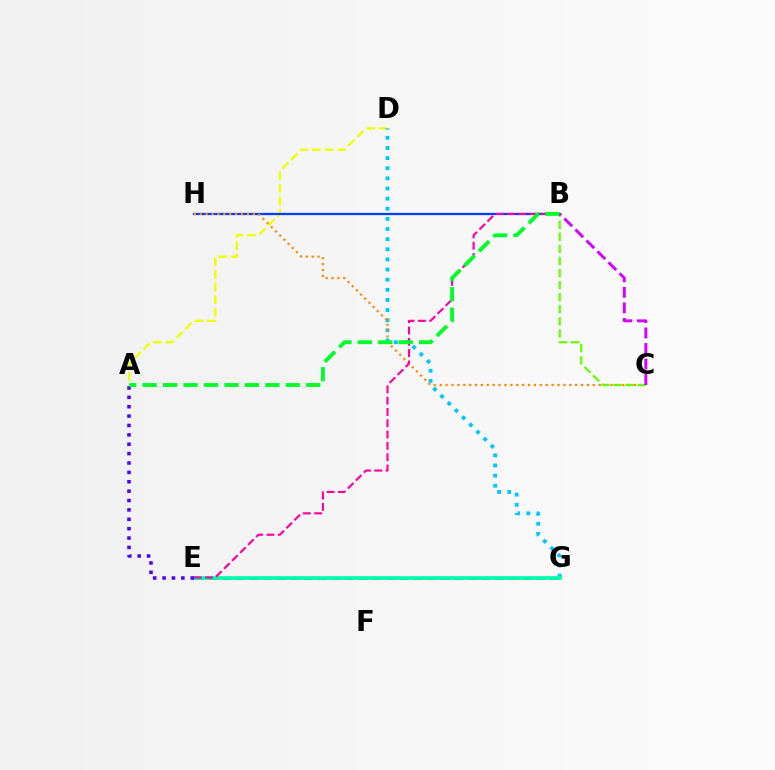{('A', 'D'): [{'color': '#eeff00', 'line_style': 'dashed', 'thickness': 1.71}], ('B', 'H'): [{'color': '#003fff', 'line_style': 'solid', 'thickness': 1.63}], ('E', 'G'): [{'color': '#ff0000', 'line_style': 'dashed', 'thickness': 1.86}, {'color': '#00ffaf', 'line_style': 'solid', 'thickness': 2.65}], ('D', 'G'): [{'color': '#00c7ff', 'line_style': 'dotted', 'thickness': 2.75}], ('C', 'H'): [{'color': '#ff8800', 'line_style': 'dotted', 'thickness': 1.6}], ('B', 'C'): [{'color': '#66ff00', 'line_style': 'dashed', 'thickness': 1.64}, {'color': '#d600ff', 'line_style': 'dashed', 'thickness': 2.11}], ('B', 'E'): [{'color': '#ff00a0', 'line_style': 'dashed', 'thickness': 1.53}], ('A', 'E'): [{'color': '#4f00ff', 'line_style': 'dotted', 'thickness': 2.55}], ('A', 'B'): [{'color': '#00ff27', 'line_style': 'dashed', 'thickness': 2.78}]}